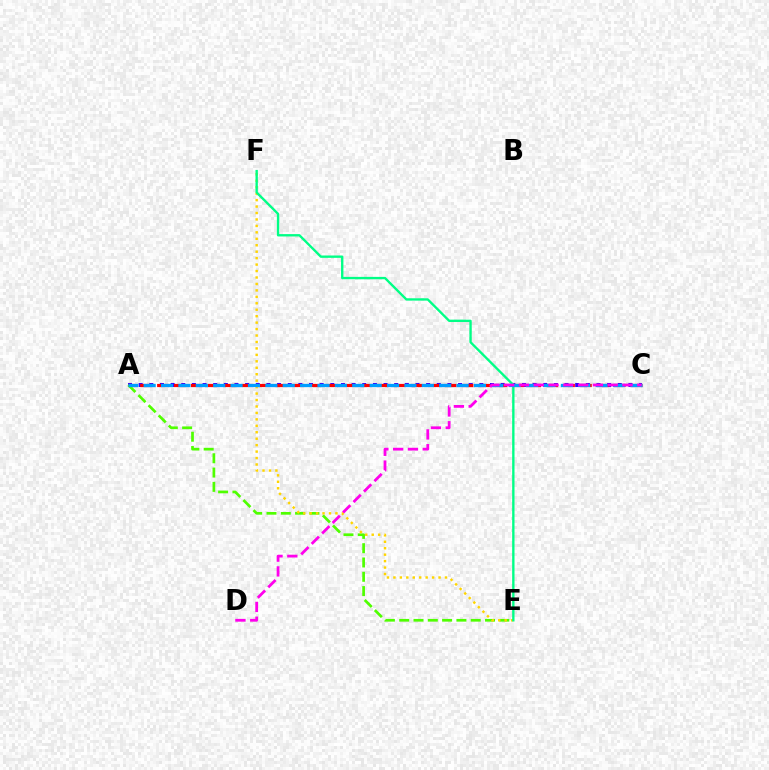{('A', 'C'): [{'color': '#3700ff', 'line_style': 'dotted', 'thickness': 2.89}, {'color': '#ff0000', 'line_style': 'dashed', 'thickness': 2.3}, {'color': '#009eff', 'line_style': 'dashed', 'thickness': 2.36}], ('A', 'E'): [{'color': '#4fff00', 'line_style': 'dashed', 'thickness': 1.94}], ('E', 'F'): [{'color': '#ffd500', 'line_style': 'dotted', 'thickness': 1.75}, {'color': '#00ff86', 'line_style': 'solid', 'thickness': 1.7}], ('C', 'D'): [{'color': '#ff00ed', 'line_style': 'dashed', 'thickness': 2.01}]}